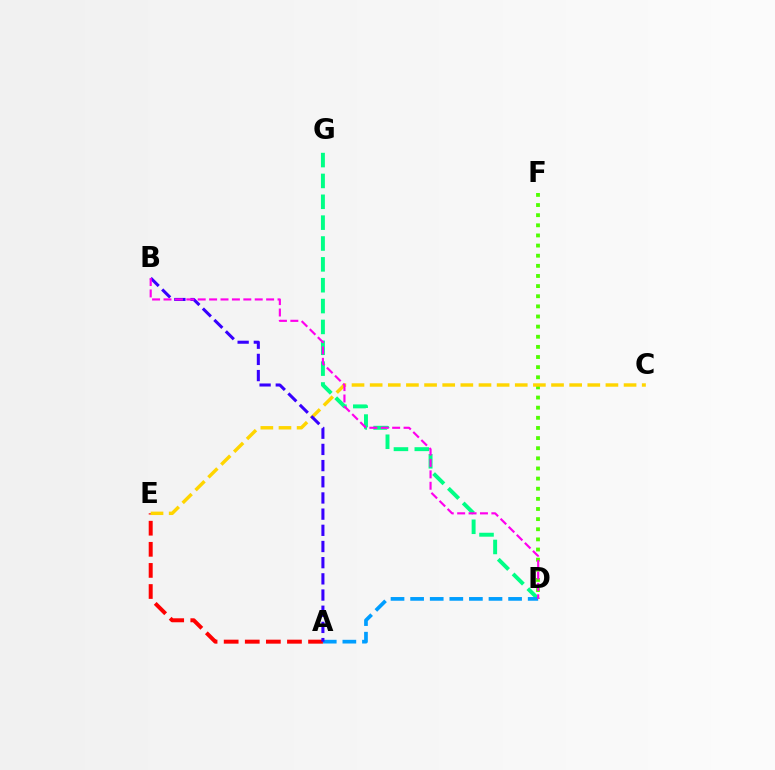{('D', 'F'): [{'color': '#4fff00', 'line_style': 'dotted', 'thickness': 2.75}], ('D', 'G'): [{'color': '#00ff86', 'line_style': 'dashed', 'thickness': 2.83}], ('A', 'D'): [{'color': '#009eff', 'line_style': 'dashed', 'thickness': 2.66}], ('A', 'E'): [{'color': '#ff0000', 'line_style': 'dashed', 'thickness': 2.87}], ('C', 'E'): [{'color': '#ffd500', 'line_style': 'dashed', 'thickness': 2.46}], ('A', 'B'): [{'color': '#3700ff', 'line_style': 'dashed', 'thickness': 2.2}], ('B', 'D'): [{'color': '#ff00ed', 'line_style': 'dashed', 'thickness': 1.55}]}